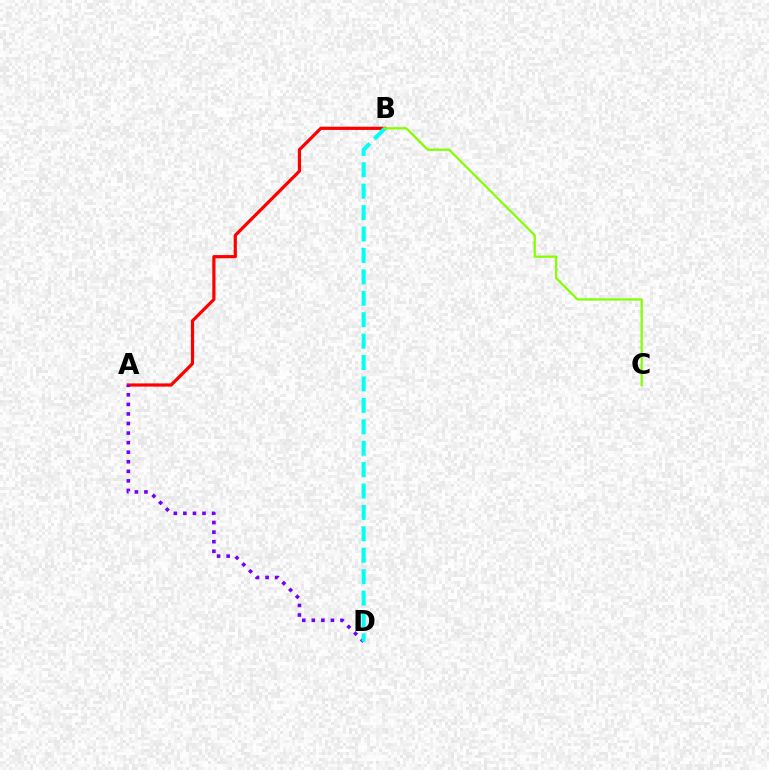{('A', 'B'): [{'color': '#ff0000', 'line_style': 'solid', 'thickness': 2.3}], ('A', 'D'): [{'color': '#7200ff', 'line_style': 'dotted', 'thickness': 2.6}], ('B', 'D'): [{'color': '#00fff6', 'line_style': 'dashed', 'thickness': 2.91}], ('B', 'C'): [{'color': '#84ff00', 'line_style': 'solid', 'thickness': 1.62}]}